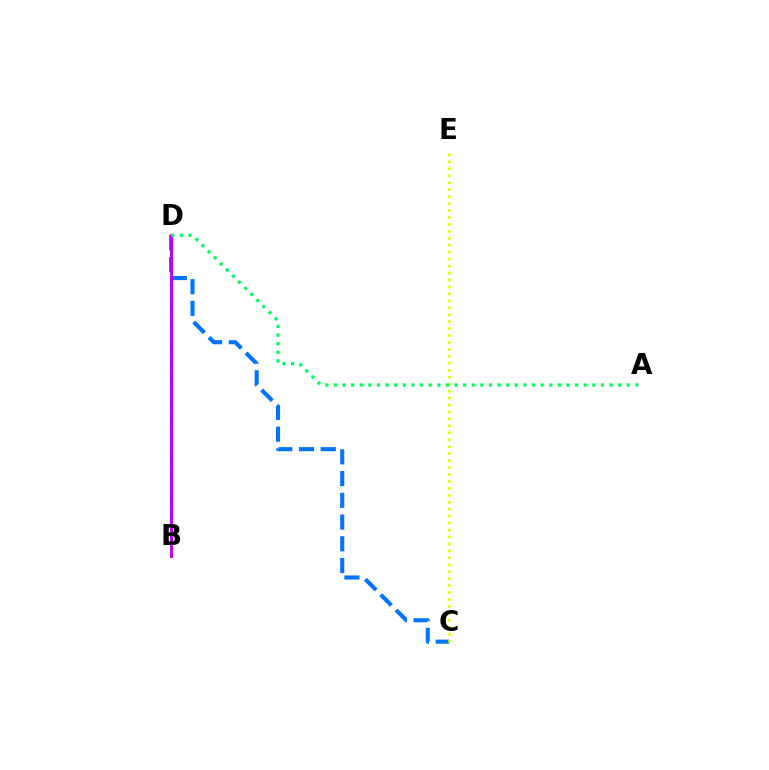{('C', 'D'): [{'color': '#0074ff', 'line_style': 'dashed', 'thickness': 2.95}], ('B', 'D'): [{'color': '#ff0000', 'line_style': 'dashed', 'thickness': 1.87}, {'color': '#b900ff', 'line_style': 'solid', 'thickness': 2.09}], ('C', 'E'): [{'color': '#d1ff00', 'line_style': 'dotted', 'thickness': 1.89}], ('A', 'D'): [{'color': '#00ff5c', 'line_style': 'dotted', 'thickness': 2.34}]}